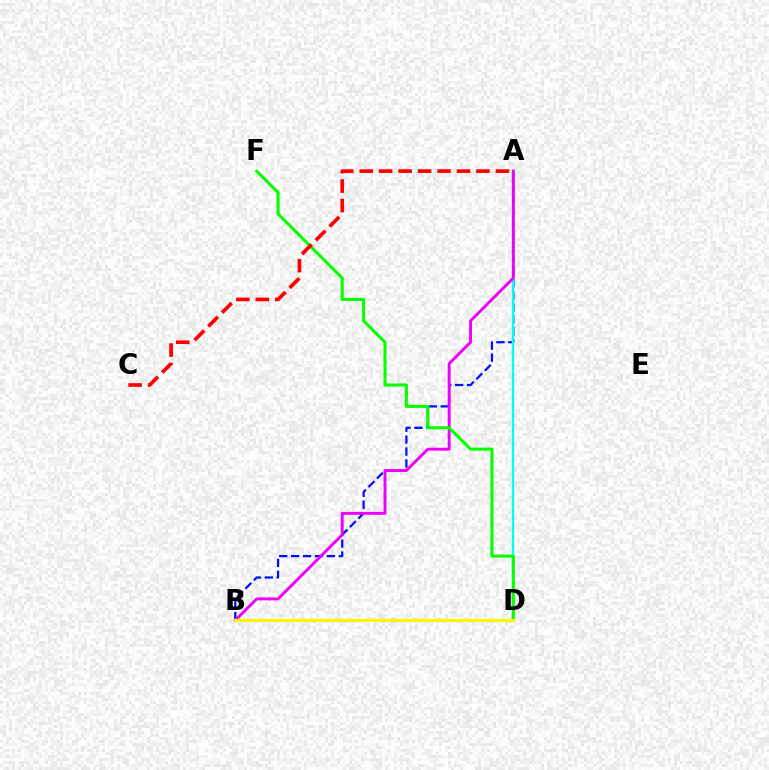{('A', 'B'): [{'color': '#0010ff', 'line_style': 'dashed', 'thickness': 1.62}, {'color': '#ee00ff', 'line_style': 'solid', 'thickness': 2.09}], ('A', 'D'): [{'color': '#00fff6', 'line_style': 'solid', 'thickness': 1.7}], ('D', 'F'): [{'color': '#08ff00', 'line_style': 'solid', 'thickness': 2.21}], ('A', 'C'): [{'color': '#ff0000', 'line_style': 'dashed', 'thickness': 2.64}], ('B', 'D'): [{'color': '#fcf500', 'line_style': 'solid', 'thickness': 2.25}]}